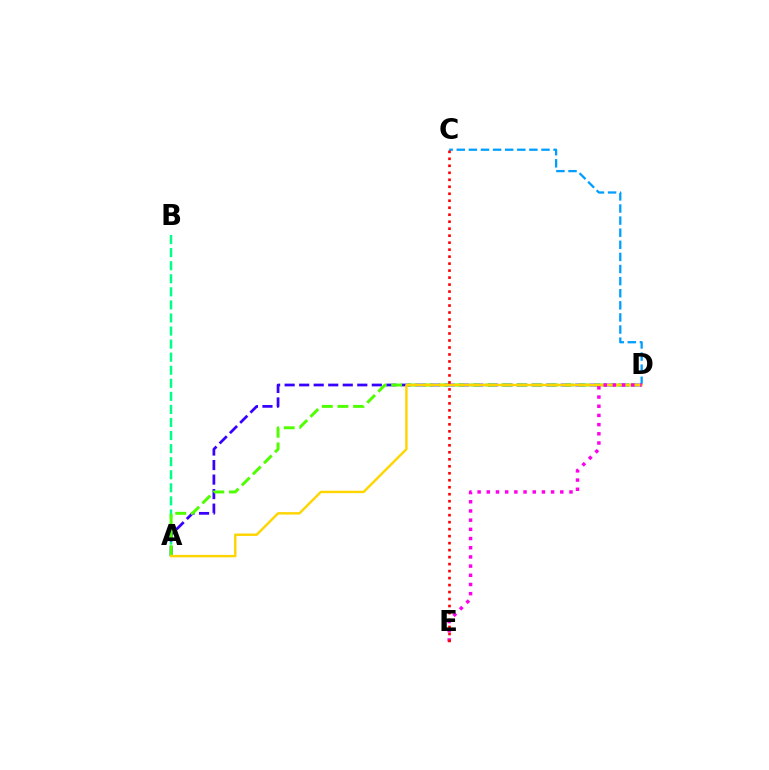{('C', 'D'): [{'color': '#009eff', 'line_style': 'dashed', 'thickness': 1.64}], ('A', 'B'): [{'color': '#00ff86', 'line_style': 'dashed', 'thickness': 1.78}], ('A', 'D'): [{'color': '#3700ff', 'line_style': 'dashed', 'thickness': 1.97}, {'color': '#4fff00', 'line_style': 'dashed', 'thickness': 2.13}, {'color': '#ffd500', 'line_style': 'solid', 'thickness': 1.75}], ('D', 'E'): [{'color': '#ff00ed', 'line_style': 'dotted', 'thickness': 2.5}], ('C', 'E'): [{'color': '#ff0000', 'line_style': 'dotted', 'thickness': 1.9}]}